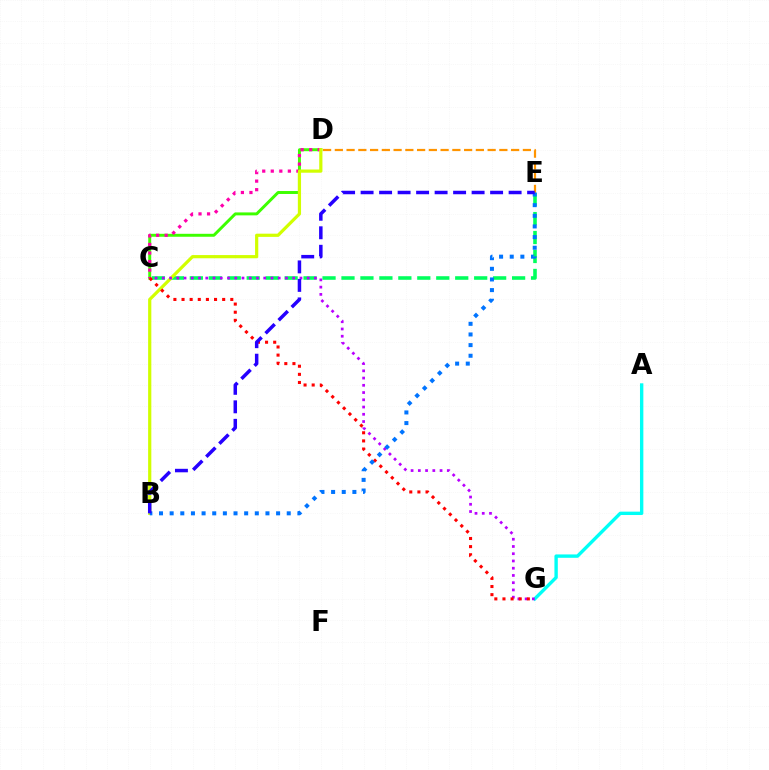{('D', 'E'): [{'color': '#ff9400', 'line_style': 'dashed', 'thickness': 1.6}], ('C', 'D'): [{'color': '#3dff00', 'line_style': 'solid', 'thickness': 2.12}, {'color': '#ff00ac', 'line_style': 'dotted', 'thickness': 2.32}], ('C', 'E'): [{'color': '#00ff5c', 'line_style': 'dashed', 'thickness': 2.58}], ('A', 'G'): [{'color': '#00fff6', 'line_style': 'solid', 'thickness': 2.43}], ('B', 'D'): [{'color': '#d1ff00', 'line_style': 'solid', 'thickness': 2.31}], ('C', 'G'): [{'color': '#b900ff', 'line_style': 'dotted', 'thickness': 1.97}, {'color': '#ff0000', 'line_style': 'dotted', 'thickness': 2.21}], ('B', 'E'): [{'color': '#0074ff', 'line_style': 'dotted', 'thickness': 2.89}, {'color': '#2500ff', 'line_style': 'dashed', 'thickness': 2.51}]}